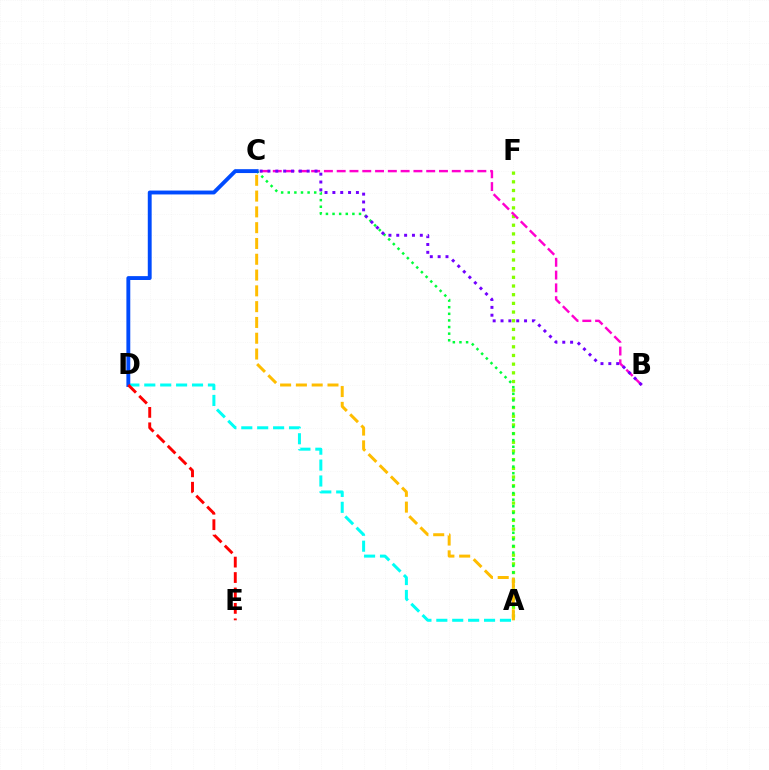{('A', 'F'): [{'color': '#84ff00', 'line_style': 'dotted', 'thickness': 2.36}], ('A', 'C'): [{'color': '#00ff39', 'line_style': 'dotted', 'thickness': 1.8}, {'color': '#ffbd00', 'line_style': 'dashed', 'thickness': 2.15}], ('B', 'C'): [{'color': '#ff00cf', 'line_style': 'dashed', 'thickness': 1.74}, {'color': '#7200ff', 'line_style': 'dotted', 'thickness': 2.13}], ('A', 'D'): [{'color': '#00fff6', 'line_style': 'dashed', 'thickness': 2.16}], ('C', 'D'): [{'color': '#004bff', 'line_style': 'solid', 'thickness': 2.79}], ('D', 'E'): [{'color': '#ff0000', 'line_style': 'dashed', 'thickness': 2.1}]}